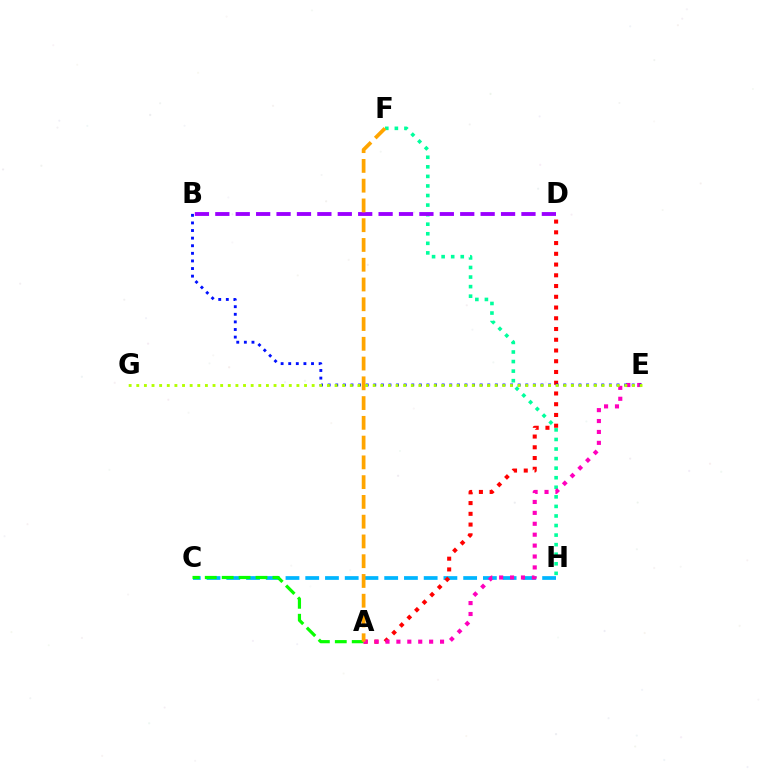{('F', 'H'): [{'color': '#00ff9d', 'line_style': 'dotted', 'thickness': 2.6}], ('C', 'H'): [{'color': '#00b5ff', 'line_style': 'dashed', 'thickness': 2.68}], ('A', 'D'): [{'color': '#ff0000', 'line_style': 'dotted', 'thickness': 2.92}], ('B', 'D'): [{'color': '#9b00ff', 'line_style': 'dashed', 'thickness': 2.77}], ('A', 'C'): [{'color': '#08ff00', 'line_style': 'dashed', 'thickness': 2.3}], ('A', 'E'): [{'color': '#ff00bd', 'line_style': 'dotted', 'thickness': 2.96}], ('B', 'E'): [{'color': '#0010ff', 'line_style': 'dotted', 'thickness': 2.07}], ('A', 'F'): [{'color': '#ffa500', 'line_style': 'dashed', 'thickness': 2.69}], ('E', 'G'): [{'color': '#b3ff00', 'line_style': 'dotted', 'thickness': 2.07}]}